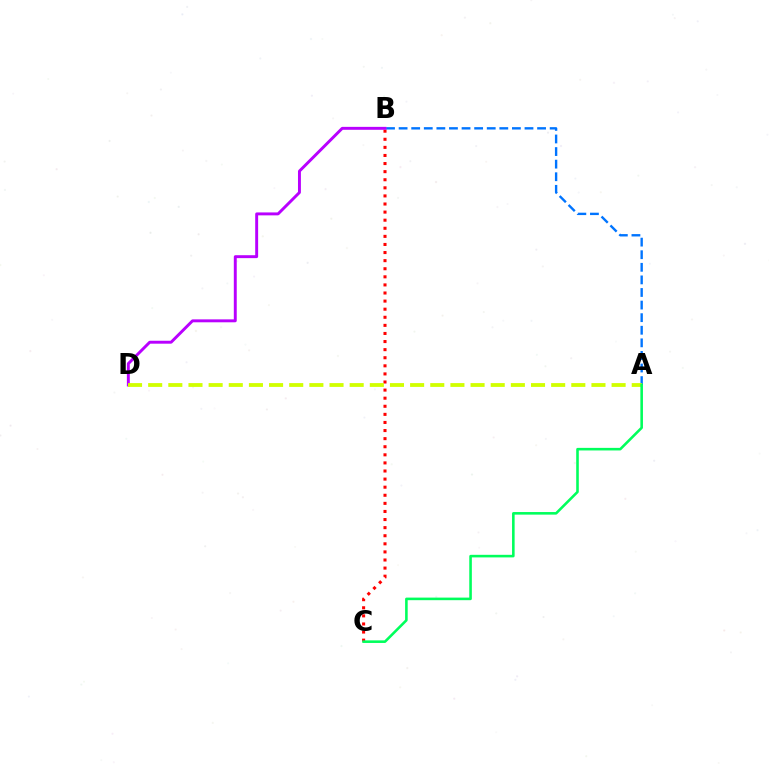{('B', 'C'): [{'color': '#ff0000', 'line_style': 'dotted', 'thickness': 2.2}], ('A', 'B'): [{'color': '#0074ff', 'line_style': 'dashed', 'thickness': 1.71}], ('B', 'D'): [{'color': '#b900ff', 'line_style': 'solid', 'thickness': 2.11}], ('A', 'D'): [{'color': '#d1ff00', 'line_style': 'dashed', 'thickness': 2.74}], ('A', 'C'): [{'color': '#00ff5c', 'line_style': 'solid', 'thickness': 1.86}]}